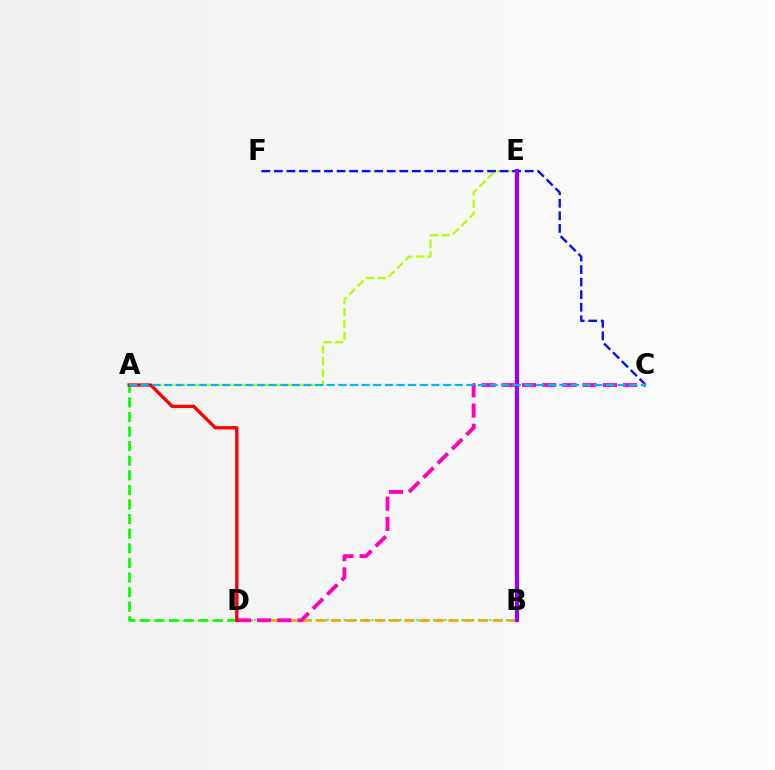{('A', 'E'): [{'color': '#b3ff00', 'line_style': 'dashed', 'thickness': 1.6}], ('B', 'D'): [{'color': '#00ff9d', 'line_style': 'dotted', 'thickness': 1.52}, {'color': '#ffa500', 'line_style': 'dashed', 'thickness': 2.0}], ('A', 'D'): [{'color': '#08ff00', 'line_style': 'dashed', 'thickness': 1.98}, {'color': '#ff0000', 'line_style': 'solid', 'thickness': 2.38}], ('C', 'F'): [{'color': '#0010ff', 'line_style': 'dashed', 'thickness': 1.7}], ('C', 'D'): [{'color': '#ff00bd', 'line_style': 'dashed', 'thickness': 2.75}], ('B', 'E'): [{'color': '#9b00ff', 'line_style': 'solid', 'thickness': 2.99}], ('A', 'C'): [{'color': '#00b5ff', 'line_style': 'dashed', 'thickness': 1.58}]}